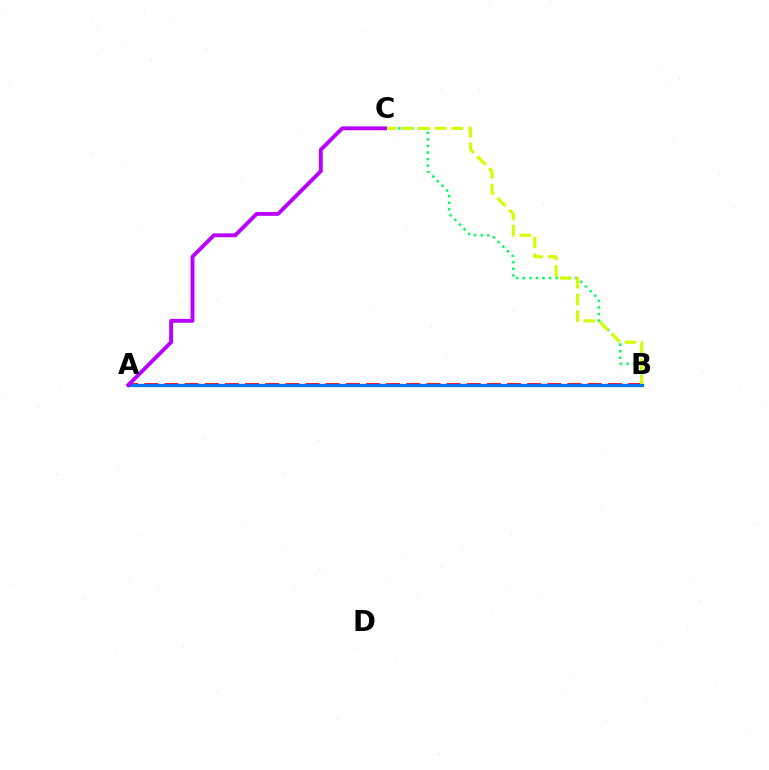{('A', 'B'): [{'color': '#ff0000', 'line_style': 'dashed', 'thickness': 2.74}, {'color': '#0074ff', 'line_style': 'solid', 'thickness': 2.33}], ('B', 'C'): [{'color': '#00ff5c', 'line_style': 'dotted', 'thickness': 1.79}, {'color': '#d1ff00', 'line_style': 'dashed', 'thickness': 2.26}], ('A', 'C'): [{'color': '#b900ff', 'line_style': 'solid', 'thickness': 2.78}]}